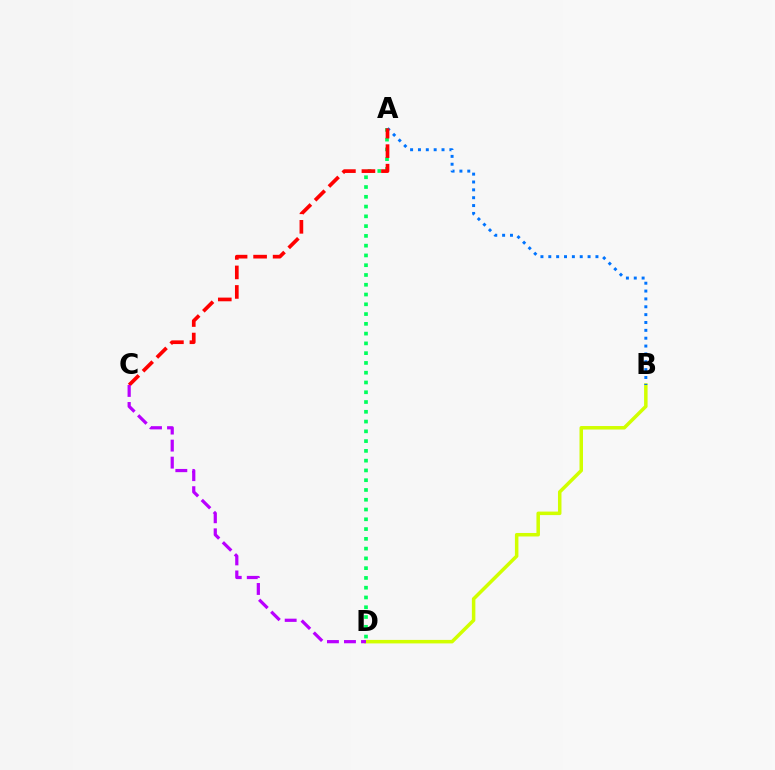{('B', 'D'): [{'color': '#d1ff00', 'line_style': 'solid', 'thickness': 2.52}], ('A', 'D'): [{'color': '#00ff5c', 'line_style': 'dotted', 'thickness': 2.66}], ('A', 'B'): [{'color': '#0074ff', 'line_style': 'dotted', 'thickness': 2.13}], ('A', 'C'): [{'color': '#ff0000', 'line_style': 'dashed', 'thickness': 2.65}], ('C', 'D'): [{'color': '#b900ff', 'line_style': 'dashed', 'thickness': 2.31}]}